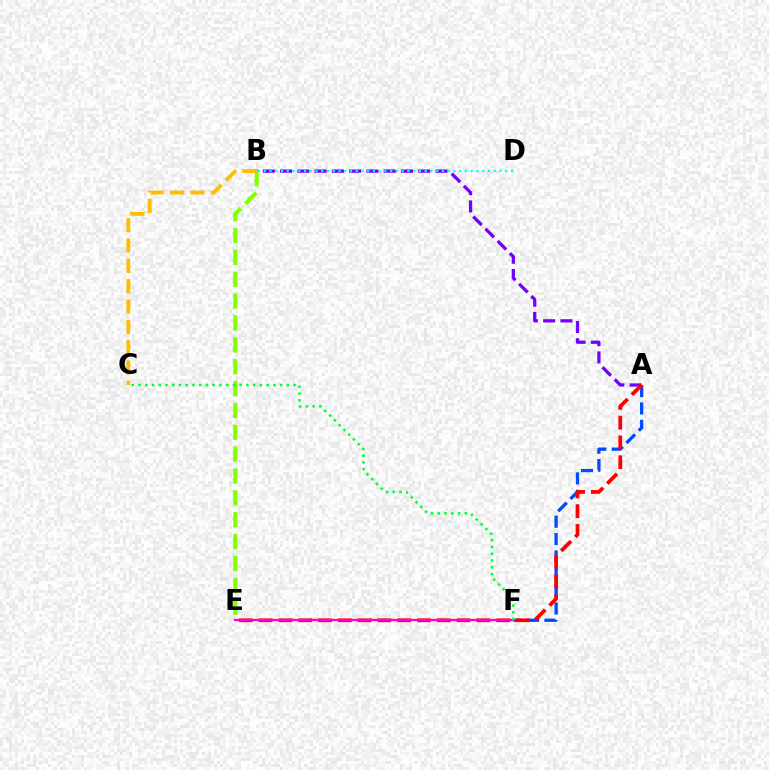{('A', 'B'): [{'color': '#7200ff', 'line_style': 'dashed', 'thickness': 2.35}], ('A', 'F'): [{'color': '#004bff', 'line_style': 'dashed', 'thickness': 2.36}], ('B', 'E'): [{'color': '#84ff00', 'line_style': 'dashed', 'thickness': 2.97}], ('A', 'E'): [{'color': '#ff0000', 'line_style': 'dashed', 'thickness': 2.69}], ('E', 'F'): [{'color': '#ff00cf', 'line_style': 'solid', 'thickness': 1.65}], ('B', 'C'): [{'color': '#ffbd00', 'line_style': 'dashed', 'thickness': 2.76}], ('B', 'D'): [{'color': '#00fff6', 'line_style': 'dotted', 'thickness': 1.56}], ('C', 'F'): [{'color': '#00ff39', 'line_style': 'dotted', 'thickness': 1.83}]}